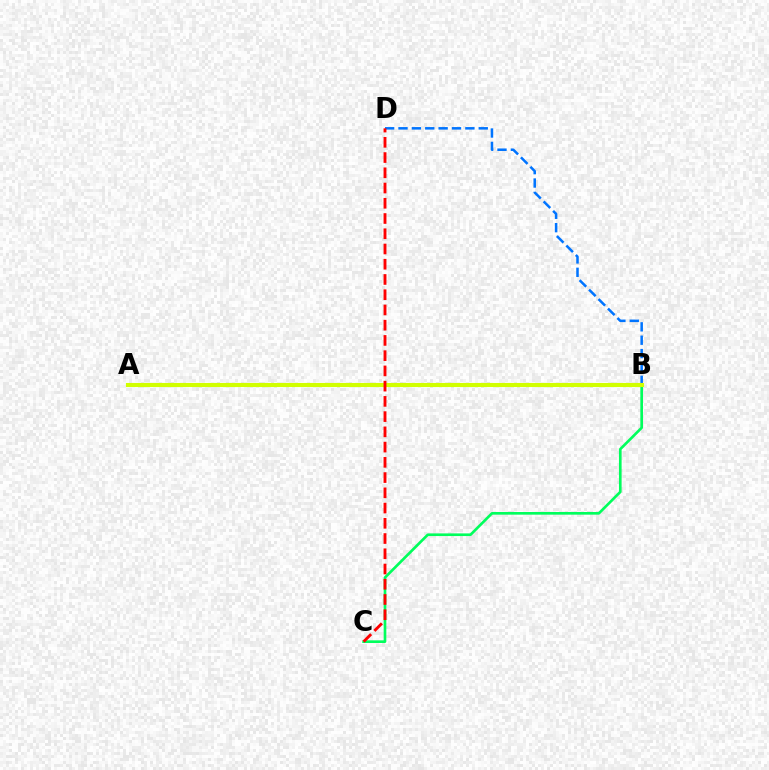{('B', 'C'): [{'color': '#00ff5c', 'line_style': 'solid', 'thickness': 1.91}], ('B', 'D'): [{'color': '#0074ff', 'line_style': 'dashed', 'thickness': 1.82}], ('A', 'B'): [{'color': '#b900ff', 'line_style': 'dotted', 'thickness': 2.53}, {'color': '#d1ff00', 'line_style': 'solid', 'thickness': 2.96}], ('C', 'D'): [{'color': '#ff0000', 'line_style': 'dashed', 'thickness': 2.07}]}